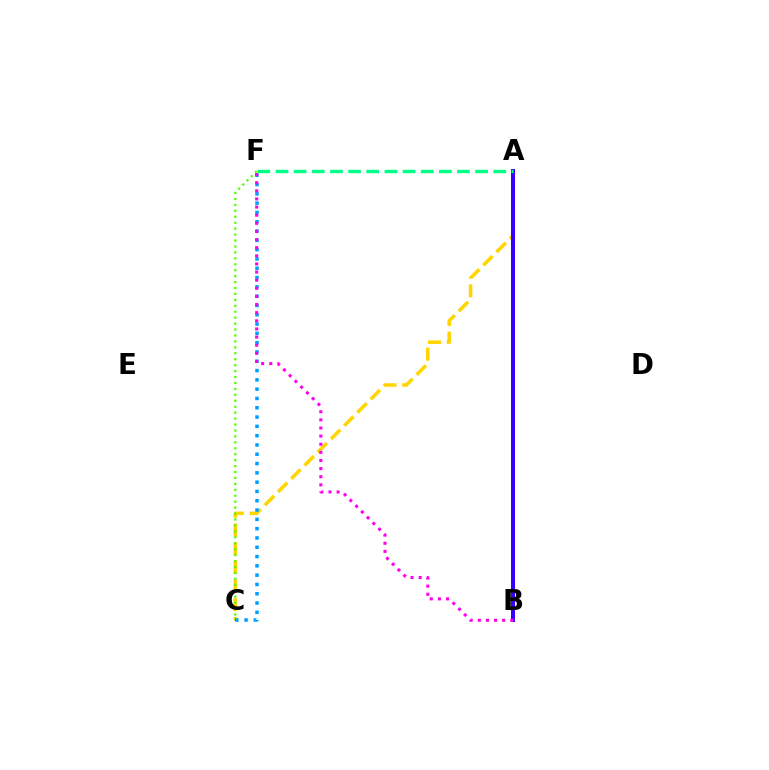{('A', 'C'): [{'color': '#ffd500', 'line_style': 'dashed', 'thickness': 2.54}], ('A', 'B'): [{'color': '#ff0000', 'line_style': 'dashed', 'thickness': 1.96}, {'color': '#3700ff', 'line_style': 'solid', 'thickness': 2.87}], ('A', 'F'): [{'color': '#00ff86', 'line_style': 'dashed', 'thickness': 2.47}], ('C', 'F'): [{'color': '#4fff00', 'line_style': 'dotted', 'thickness': 1.61}, {'color': '#009eff', 'line_style': 'dotted', 'thickness': 2.53}], ('B', 'F'): [{'color': '#ff00ed', 'line_style': 'dotted', 'thickness': 2.21}]}